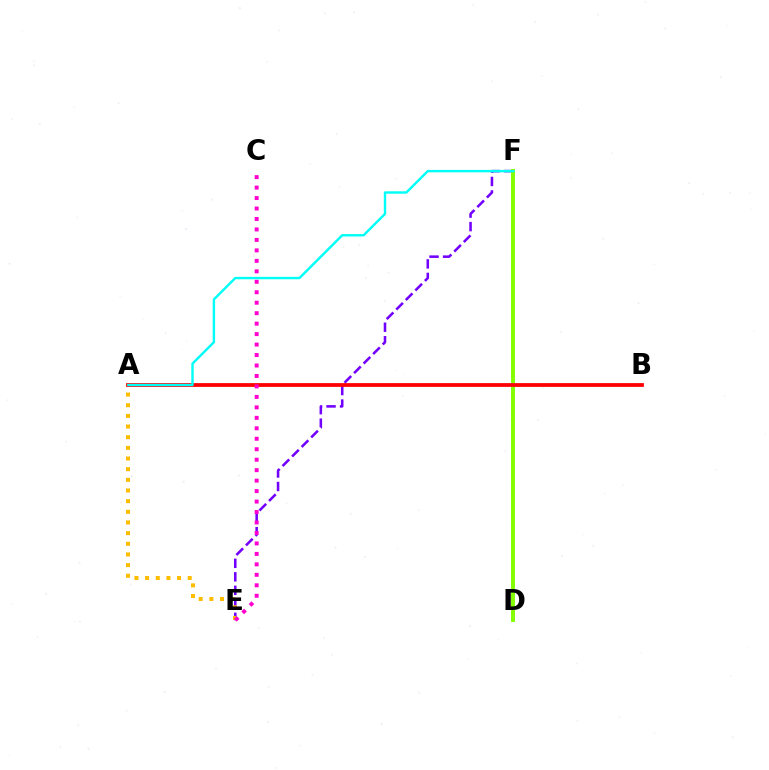{('E', 'F'): [{'color': '#7200ff', 'line_style': 'dashed', 'thickness': 1.83}], ('A', 'B'): [{'color': '#00ff39', 'line_style': 'dotted', 'thickness': 1.53}, {'color': '#ff0000', 'line_style': 'solid', 'thickness': 2.71}], ('D', 'F'): [{'color': '#004bff', 'line_style': 'dashed', 'thickness': 1.79}, {'color': '#84ff00', 'line_style': 'solid', 'thickness': 2.84}], ('A', 'E'): [{'color': '#ffbd00', 'line_style': 'dotted', 'thickness': 2.9}], ('C', 'E'): [{'color': '#ff00cf', 'line_style': 'dotted', 'thickness': 2.84}], ('A', 'F'): [{'color': '#00fff6', 'line_style': 'solid', 'thickness': 1.73}]}